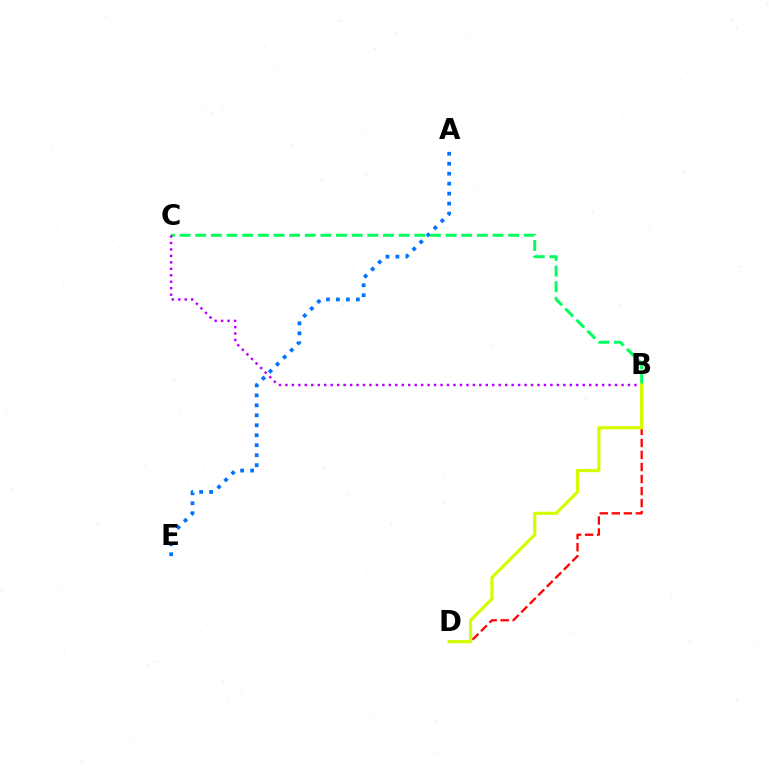{('A', 'E'): [{'color': '#0074ff', 'line_style': 'dotted', 'thickness': 2.71}], ('B', 'D'): [{'color': '#ff0000', 'line_style': 'dashed', 'thickness': 1.63}, {'color': '#d1ff00', 'line_style': 'solid', 'thickness': 2.31}], ('B', 'C'): [{'color': '#00ff5c', 'line_style': 'dashed', 'thickness': 2.13}, {'color': '#b900ff', 'line_style': 'dotted', 'thickness': 1.76}]}